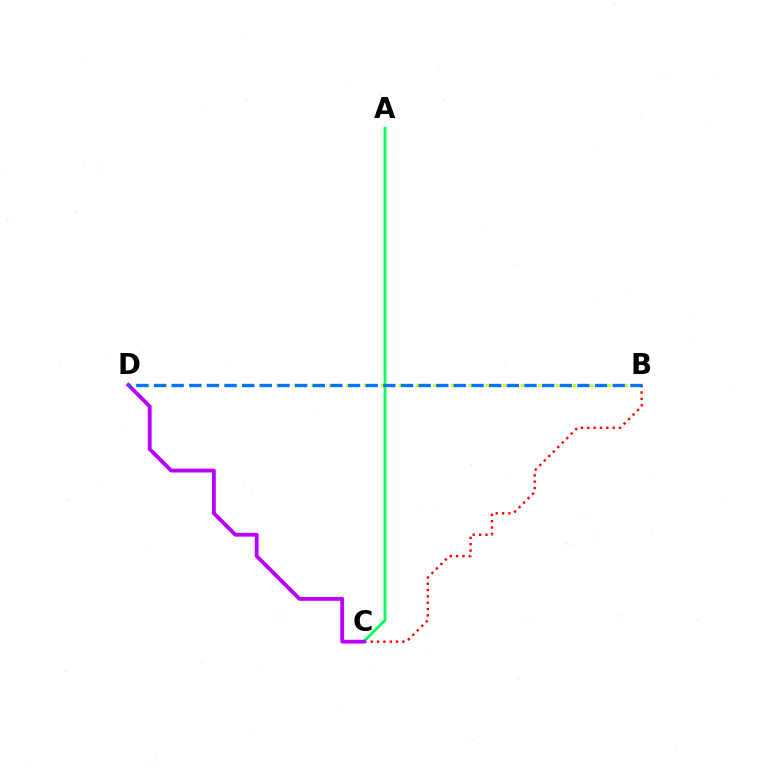{('B', 'C'): [{'color': '#ff0000', 'line_style': 'dotted', 'thickness': 1.72}], ('A', 'C'): [{'color': '#00ff5c', 'line_style': 'solid', 'thickness': 2.03}], ('B', 'D'): [{'color': '#d1ff00', 'line_style': 'dotted', 'thickness': 2.37}, {'color': '#0074ff', 'line_style': 'dashed', 'thickness': 2.4}], ('C', 'D'): [{'color': '#b900ff', 'line_style': 'solid', 'thickness': 2.75}]}